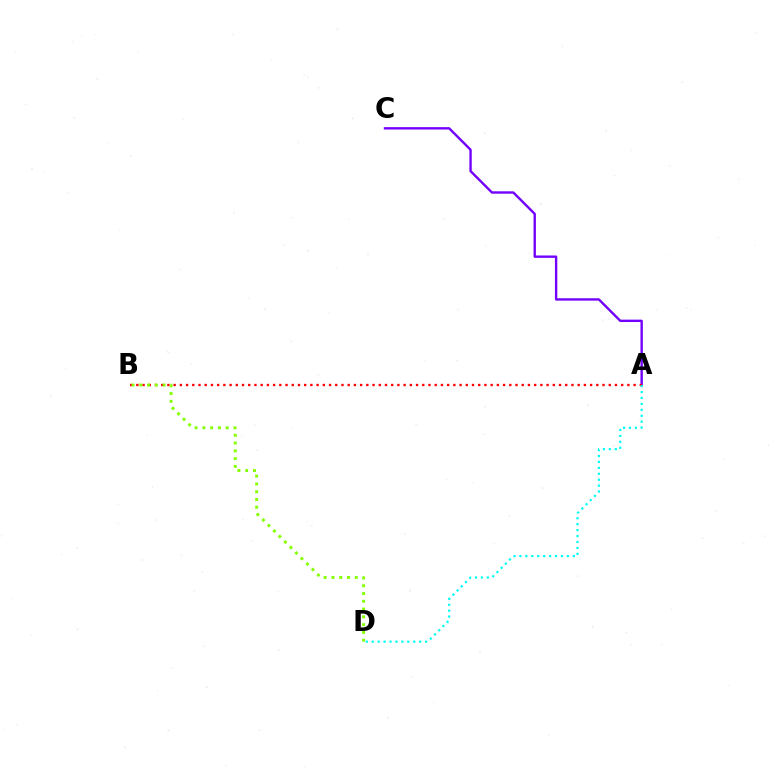{('A', 'C'): [{'color': '#7200ff', 'line_style': 'solid', 'thickness': 1.71}], ('A', 'B'): [{'color': '#ff0000', 'line_style': 'dotted', 'thickness': 1.69}], ('A', 'D'): [{'color': '#00fff6', 'line_style': 'dotted', 'thickness': 1.61}], ('B', 'D'): [{'color': '#84ff00', 'line_style': 'dotted', 'thickness': 2.11}]}